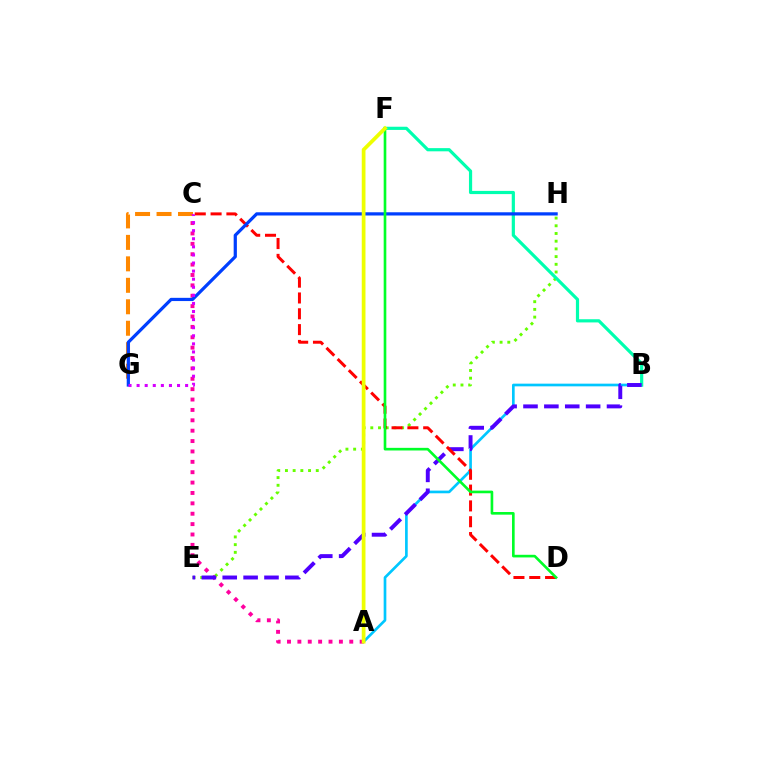{('C', 'G'): [{'color': '#ff8800', 'line_style': 'dashed', 'thickness': 2.92}, {'color': '#d600ff', 'line_style': 'dotted', 'thickness': 2.2}], ('A', 'B'): [{'color': '#00c7ff', 'line_style': 'solid', 'thickness': 1.93}], ('E', 'H'): [{'color': '#66ff00', 'line_style': 'dotted', 'thickness': 2.09}], ('B', 'F'): [{'color': '#00ffaf', 'line_style': 'solid', 'thickness': 2.29}], ('A', 'C'): [{'color': '#ff00a0', 'line_style': 'dotted', 'thickness': 2.82}], ('B', 'E'): [{'color': '#4f00ff', 'line_style': 'dashed', 'thickness': 2.84}], ('C', 'D'): [{'color': '#ff0000', 'line_style': 'dashed', 'thickness': 2.15}], ('G', 'H'): [{'color': '#003fff', 'line_style': 'solid', 'thickness': 2.32}], ('D', 'F'): [{'color': '#00ff27', 'line_style': 'solid', 'thickness': 1.9}], ('A', 'F'): [{'color': '#eeff00', 'line_style': 'solid', 'thickness': 2.69}]}